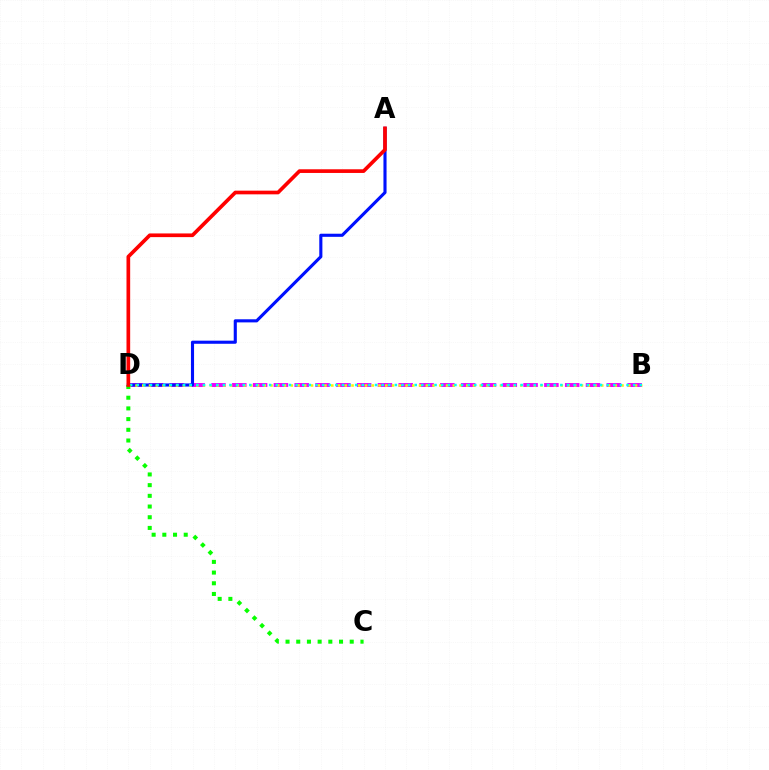{('B', 'D'): [{'color': '#ee00ff', 'line_style': 'dashed', 'thickness': 2.83}, {'color': '#fcf500', 'line_style': 'dotted', 'thickness': 1.83}, {'color': '#00fff6', 'line_style': 'dotted', 'thickness': 1.8}], ('A', 'D'): [{'color': '#0010ff', 'line_style': 'solid', 'thickness': 2.24}, {'color': '#ff0000', 'line_style': 'solid', 'thickness': 2.65}], ('C', 'D'): [{'color': '#08ff00', 'line_style': 'dotted', 'thickness': 2.91}]}